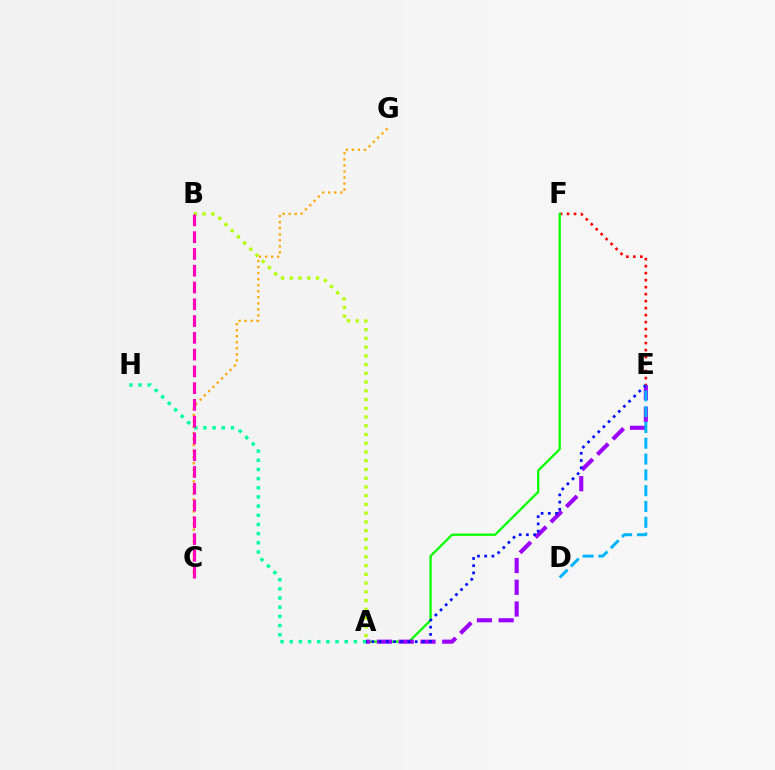{('E', 'F'): [{'color': '#ff0000', 'line_style': 'dotted', 'thickness': 1.9}], ('A', 'F'): [{'color': '#08ff00', 'line_style': 'solid', 'thickness': 1.64}], ('A', 'E'): [{'color': '#9b00ff', 'line_style': 'dashed', 'thickness': 2.95}, {'color': '#0010ff', 'line_style': 'dotted', 'thickness': 1.96}], ('A', 'B'): [{'color': '#b3ff00', 'line_style': 'dotted', 'thickness': 2.37}], ('D', 'E'): [{'color': '#00b5ff', 'line_style': 'dashed', 'thickness': 2.15}], ('C', 'G'): [{'color': '#ffa500', 'line_style': 'dotted', 'thickness': 1.64}], ('A', 'H'): [{'color': '#00ff9d', 'line_style': 'dotted', 'thickness': 2.49}], ('B', 'C'): [{'color': '#ff00bd', 'line_style': 'dashed', 'thickness': 2.28}]}